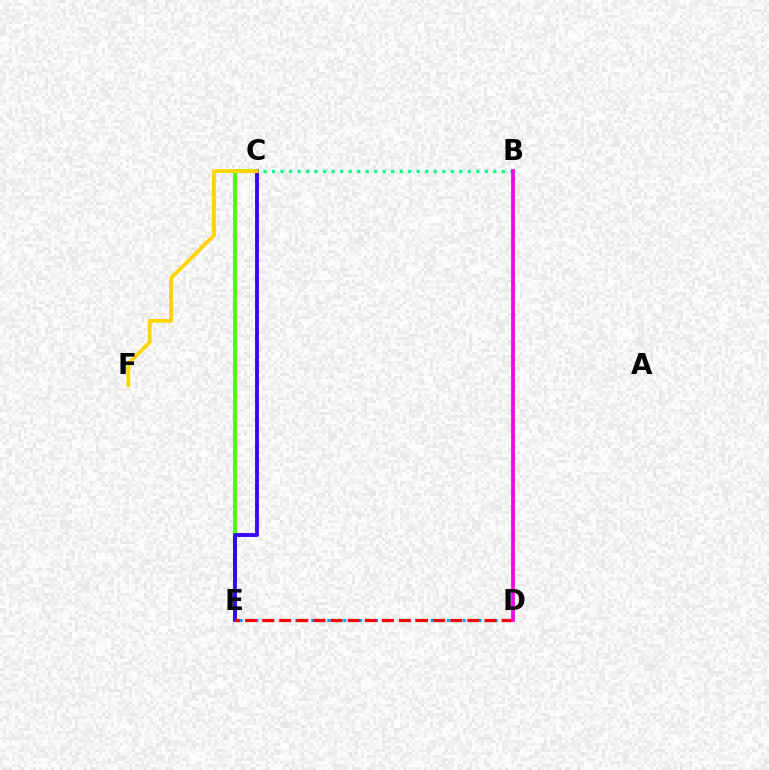{('C', 'E'): [{'color': '#4fff00', 'line_style': 'solid', 'thickness': 2.96}, {'color': '#3700ff', 'line_style': 'solid', 'thickness': 2.78}], ('D', 'E'): [{'color': '#009eff', 'line_style': 'dotted', 'thickness': 2.17}, {'color': '#ff0000', 'line_style': 'dashed', 'thickness': 2.32}], ('B', 'C'): [{'color': '#00ff86', 'line_style': 'dotted', 'thickness': 2.31}], ('C', 'F'): [{'color': '#ffd500', 'line_style': 'solid', 'thickness': 2.75}], ('B', 'D'): [{'color': '#ff00ed', 'line_style': 'solid', 'thickness': 2.71}]}